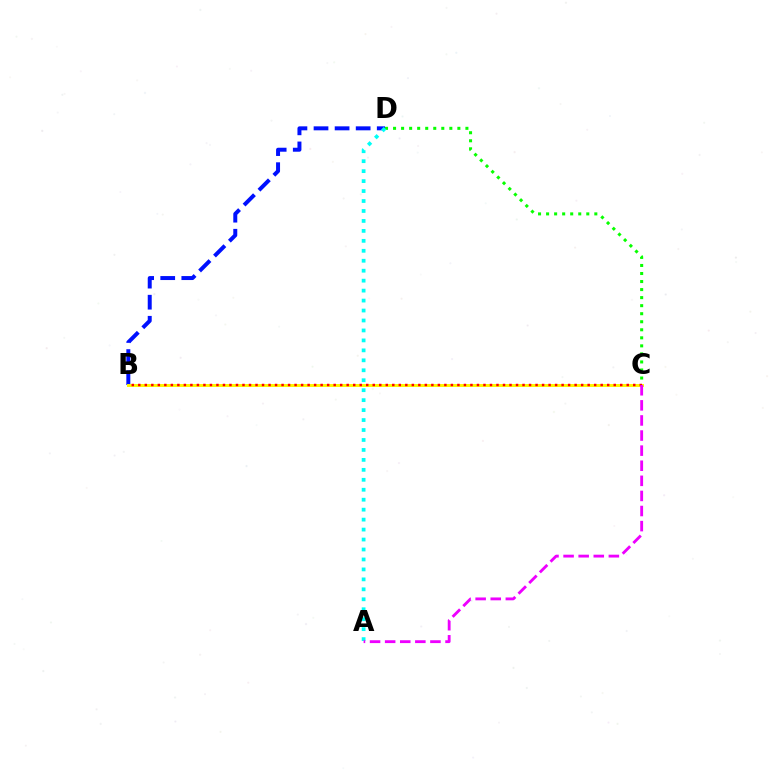{('B', 'D'): [{'color': '#0010ff', 'line_style': 'dashed', 'thickness': 2.86}], ('C', 'D'): [{'color': '#08ff00', 'line_style': 'dotted', 'thickness': 2.18}], ('B', 'C'): [{'color': '#fcf500', 'line_style': 'solid', 'thickness': 2.12}, {'color': '#ff0000', 'line_style': 'dotted', 'thickness': 1.77}], ('A', 'D'): [{'color': '#00fff6', 'line_style': 'dotted', 'thickness': 2.71}], ('A', 'C'): [{'color': '#ee00ff', 'line_style': 'dashed', 'thickness': 2.05}]}